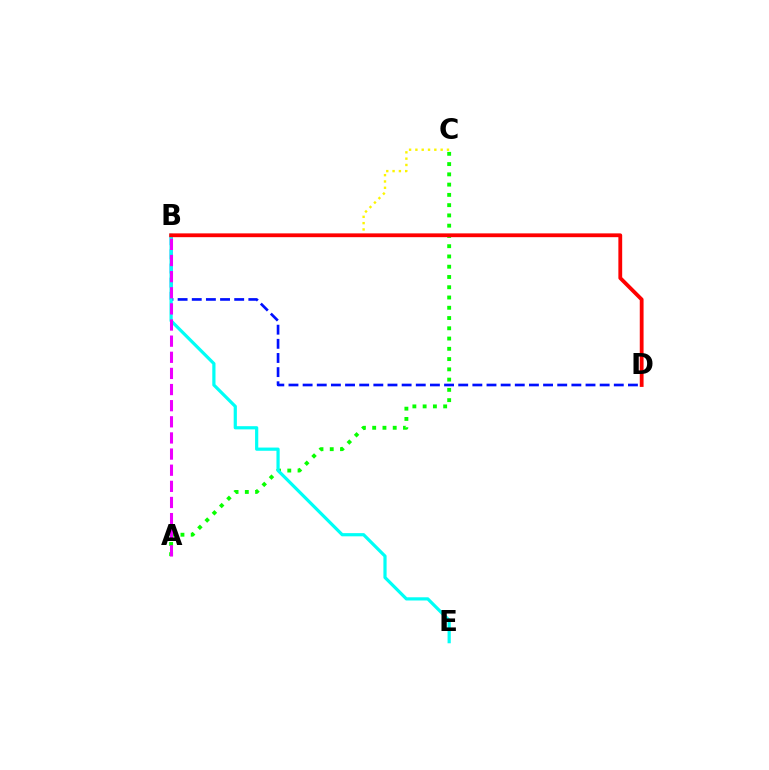{('B', 'D'): [{'color': '#0010ff', 'line_style': 'dashed', 'thickness': 1.92}, {'color': '#ff0000', 'line_style': 'solid', 'thickness': 2.74}], ('B', 'C'): [{'color': '#fcf500', 'line_style': 'dotted', 'thickness': 1.72}], ('A', 'C'): [{'color': '#08ff00', 'line_style': 'dotted', 'thickness': 2.79}], ('B', 'E'): [{'color': '#00fff6', 'line_style': 'solid', 'thickness': 2.31}], ('A', 'B'): [{'color': '#ee00ff', 'line_style': 'dashed', 'thickness': 2.19}]}